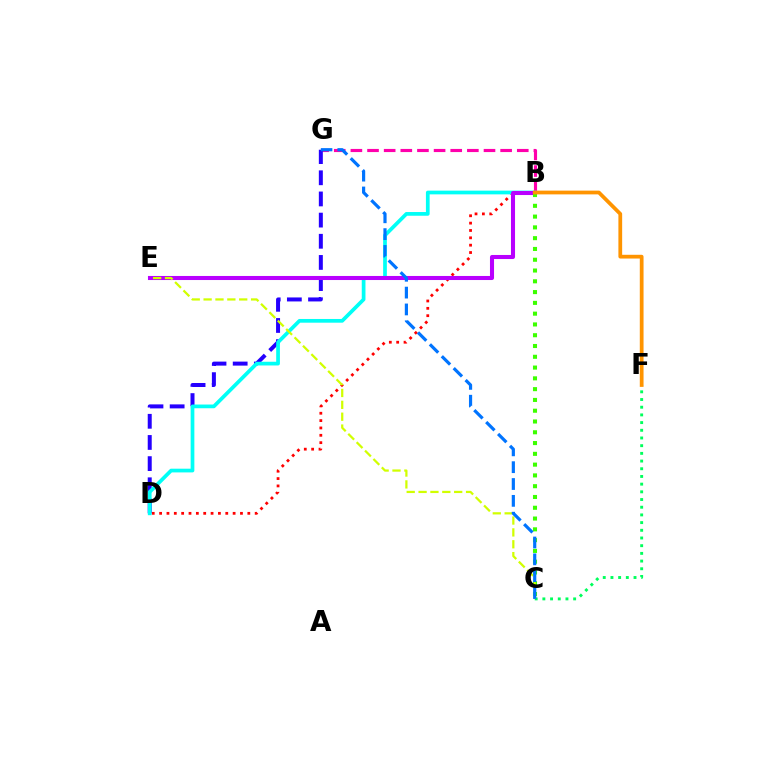{('B', 'G'): [{'color': '#ff00ac', 'line_style': 'dashed', 'thickness': 2.26}], ('D', 'G'): [{'color': '#2500ff', 'line_style': 'dashed', 'thickness': 2.87}], ('B', 'D'): [{'color': '#ff0000', 'line_style': 'dotted', 'thickness': 2.0}, {'color': '#00fff6', 'line_style': 'solid', 'thickness': 2.68}], ('C', 'F'): [{'color': '#00ff5c', 'line_style': 'dotted', 'thickness': 2.09}], ('B', 'E'): [{'color': '#b900ff', 'line_style': 'solid', 'thickness': 2.92}], ('B', 'C'): [{'color': '#3dff00', 'line_style': 'dotted', 'thickness': 2.93}], ('C', 'E'): [{'color': '#d1ff00', 'line_style': 'dashed', 'thickness': 1.61}], ('C', 'G'): [{'color': '#0074ff', 'line_style': 'dashed', 'thickness': 2.29}], ('B', 'F'): [{'color': '#ff9400', 'line_style': 'solid', 'thickness': 2.7}]}